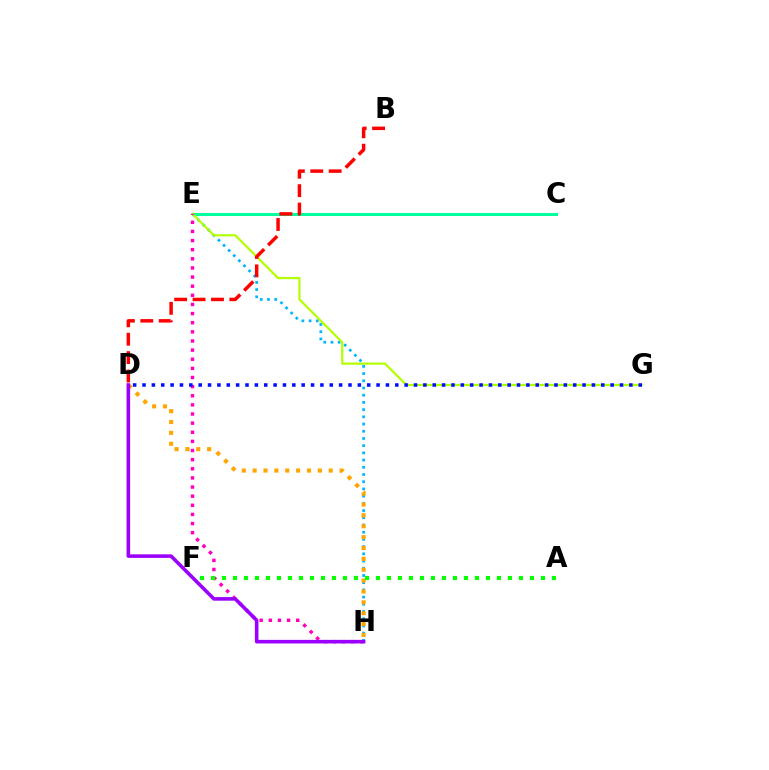{('E', 'H'): [{'color': '#00b5ff', 'line_style': 'dotted', 'thickness': 1.96}, {'color': '#ff00bd', 'line_style': 'dotted', 'thickness': 2.48}], ('C', 'E'): [{'color': '#00ff9d', 'line_style': 'solid', 'thickness': 2.2}], ('D', 'H'): [{'color': '#ffa500', 'line_style': 'dotted', 'thickness': 2.95}, {'color': '#9b00ff', 'line_style': 'solid', 'thickness': 2.57}], ('E', 'G'): [{'color': '#b3ff00', 'line_style': 'solid', 'thickness': 1.6}], ('A', 'F'): [{'color': '#08ff00', 'line_style': 'dotted', 'thickness': 2.99}], ('D', 'G'): [{'color': '#0010ff', 'line_style': 'dotted', 'thickness': 2.54}], ('B', 'D'): [{'color': '#ff0000', 'line_style': 'dashed', 'thickness': 2.5}]}